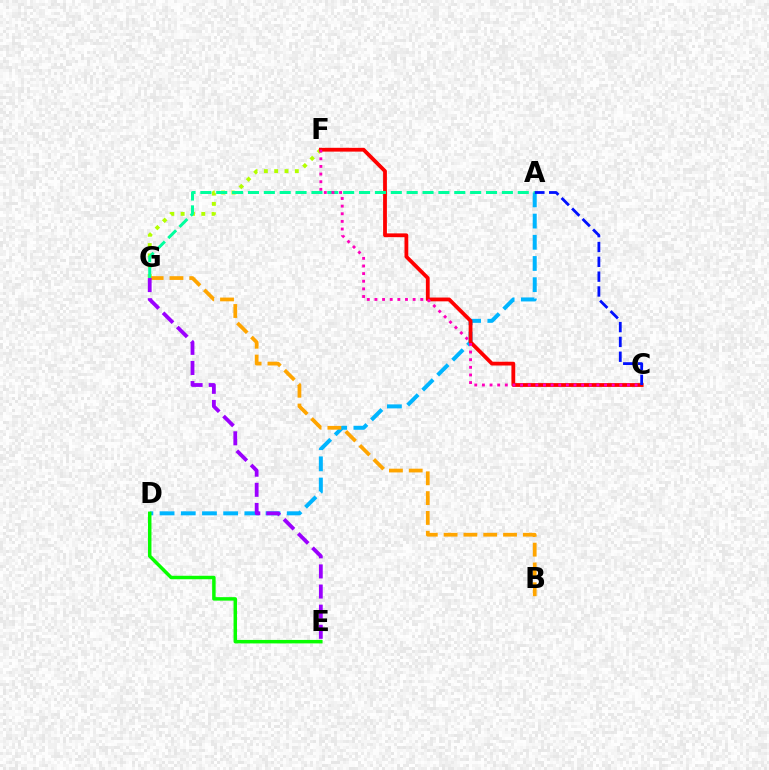{('A', 'D'): [{'color': '#00b5ff', 'line_style': 'dashed', 'thickness': 2.88}], ('F', 'G'): [{'color': '#b3ff00', 'line_style': 'dotted', 'thickness': 2.8}], ('B', 'G'): [{'color': '#ffa500', 'line_style': 'dashed', 'thickness': 2.69}], ('C', 'F'): [{'color': '#ff0000', 'line_style': 'solid', 'thickness': 2.73}, {'color': '#ff00bd', 'line_style': 'dotted', 'thickness': 2.07}], ('A', 'G'): [{'color': '#00ff9d', 'line_style': 'dashed', 'thickness': 2.16}], ('E', 'G'): [{'color': '#9b00ff', 'line_style': 'dashed', 'thickness': 2.73}], ('D', 'E'): [{'color': '#08ff00', 'line_style': 'solid', 'thickness': 2.5}], ('A', 'C'): [{'color': '#0010ff', 'line_style': 'dashed', 'thickness': 2.01}]}